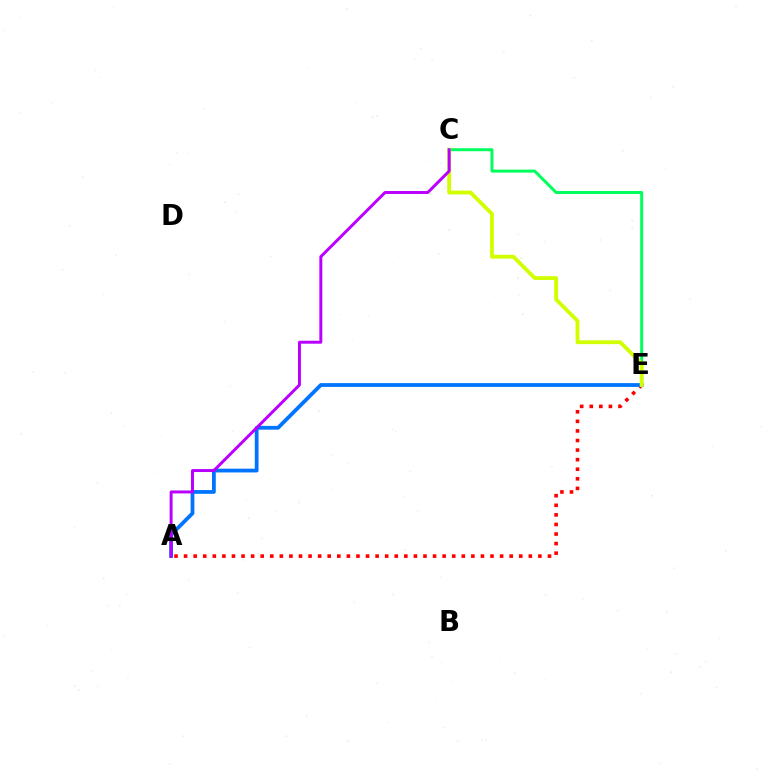{('C', 'E'): [{'color': '#00ff5c', 'line_style': 'solid', 'thickness': 2.15}, {'color': '#d1ff00', 'line_style': 'solid', 'thickness': 2.77}], ('A', 'E'): [{'color': '#ff0000', 'line_style': 'dotted', 'thickness': 2.6}, {'color': '#0074ff', 'line_style': 'solid', 'thickness': 2.71}], ('A', 'C'): [{'color': '#b900ff', 'line_style': 'solid', 'thickness': 2.13}]}